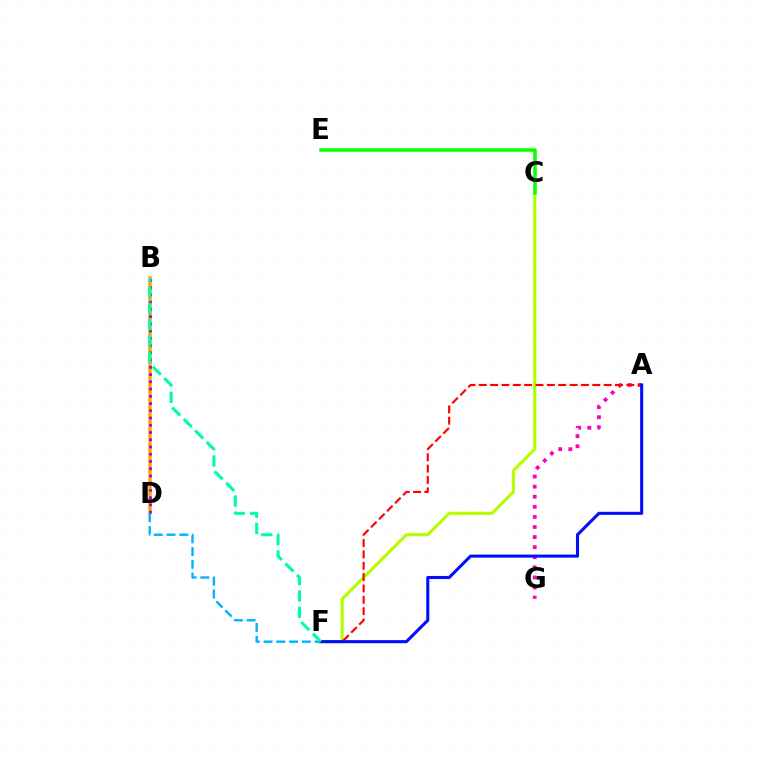{('C', 'F'): [{'color': '#b3ff00', 'line_style': 'solid', 'thickness': 2.24}], ('A', 'G'): [{'color': '#ff00bd', 'line_style': 'dotted', 'thickness': 2.74}], ('A', 'F'): [{'color': '#ff0000', 'line_style': 'dashed', 'thickness': 1.54}, {'color': '#0010ff', 'line_style': 'solid', 'thickness': 2.21}], ('B', 'D'): [{'color': '#ffa500', 'line_style': 'solid', 'thickness': 2.52}, {'color': '#9b00ff', 'line_style': 'dotted', 'thickness': 1.97}], ('D', 'F'): [{'color': '#00b5ff', 'line_style': 'dashed', 'thickness': 1.73}], ('C', 'E'): [{'color': '#08ff00', 'line_style': 'solid', 'thickness': 2.52}], ('B', 'F'): [{'color': '#00ff9d', 'line_style': 'dashed', 'thickness': 2.21}]}